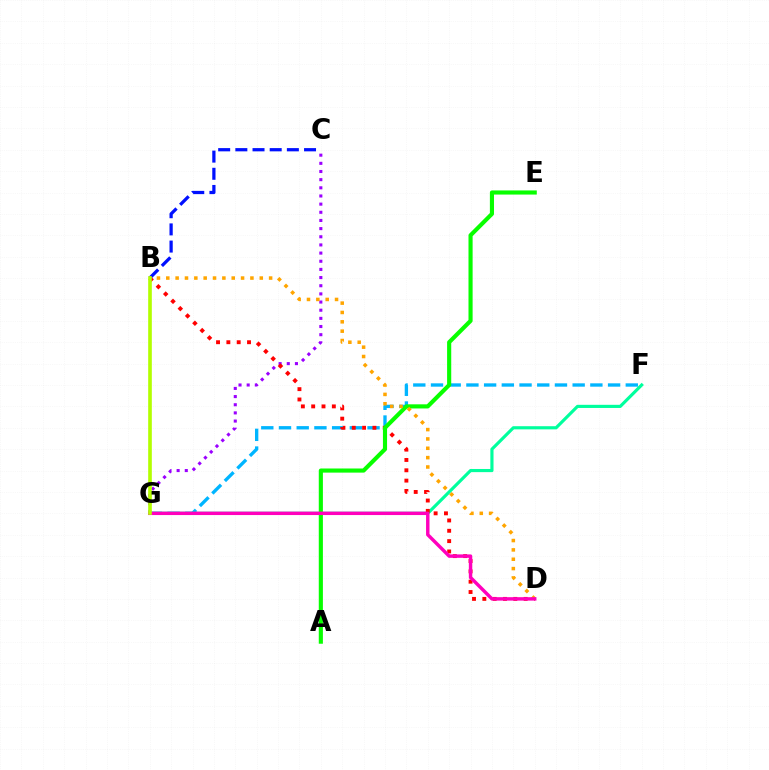{('B', 'C'): [{'color': '#0010ff', 'line_style': 'dashed', 'thickness': 2.33}], ('F', 'G'): [{'color': '#00b5ff', 'line_style': 'dashed', 'thickness': 2.41}, {'color': '#00ff9d', 'line_style': 'solid', 'thickness': 2.27}], ('C', 'G'): [{'color': '#9b00ff', 'line_style': 'dotted', 'thickness': 2.22}], ('B', 'D'): [{'color': '#ff0000', 'line_style': 'dotted', 'thickness': 2.81}, {'color': '#ffa500', 'line_style': 'dotted', 'thickness': 2.54}], ('A', 'E'): [{'color': '#08ff00', 'line_style': 'solid', 'thickness': 2.97}], ('D', 'G'): [{'color': '#ff00bd', 'line_style': 'solid', 'thickness': 2.47}], ('B', 'G'): [{'color': '#b3ff00', 'line_style': 'solid', 'thickness': 2.62}]}